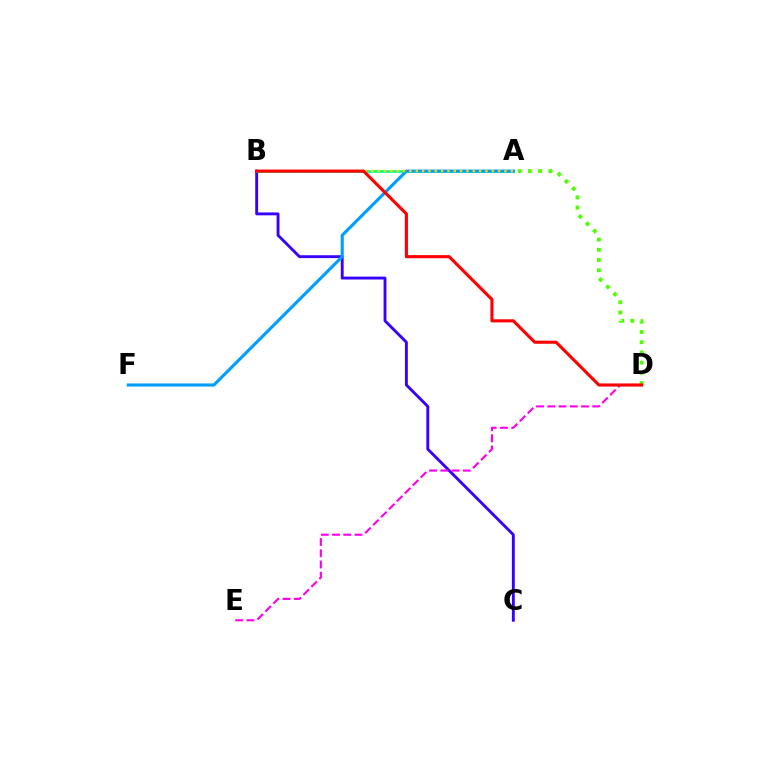{('B', 'C'): [{'color': '#3700ff', 'line_style': 'solid', 'thickness': 2.07}], ('D', 'E'): [{'color': '#ff00ed', 'line_style': 'dashed', 'thickness': 1.53}], ('A', 'B'): [{'color': '#00ff86', 'line_style': 'solid', 'thickness': 1.93}, {'color': '#ffd500', 'line_style': 'dotted', 'thickness': 1.72}], ('A', 'F'): [{'color': '#009eff', 'line_style': 'solid', 'thickness': 2.24}], ('A', 'D'): [{'color': '#4fff00', 'line_style': 'dotted', 'thickness': 2.78}], ('B', 'D'): [{'color': '#ff0000', 'line_style': 'solid', 'thickness': 2.23}]}